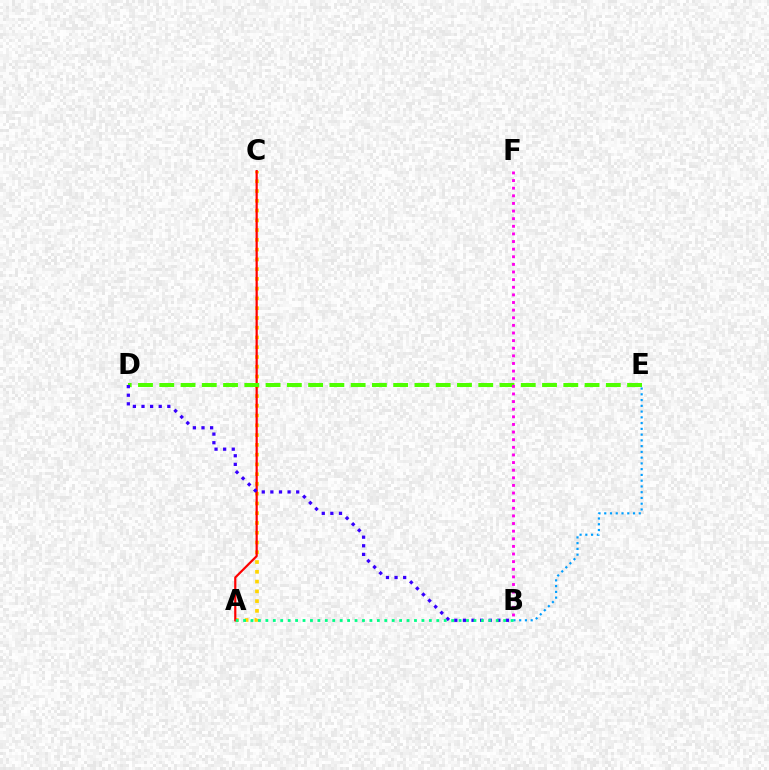{('A', 'C'): [{'color': '#ffd500', 'line_style': 'dotted', 'thickness': 2.65}, {'color': '#ff0000', 'line_style': 'solid', 'thickness': 1.58}], ('B', 'E'): [{'color': '#009eff', 'line_style': 'dotted', 'thickness': 1.56}], ('D', 'E'): [{'color': '#4fff00', 'line_style': 'dashed', 'thickness': 2.89}], ('B', 'D'): [{'color': '#3700ff', 'line_style': 'dotted', 'thickness': 2.34}], ('A', 'B'): [{'color': '#00ff86', 'line_style': 'dotted', 'thickness': 2.02}], ('B', 'F'): [{'color': '#ff00ed', 'line_style': 'dotted', 'thickness': 2.07}]}